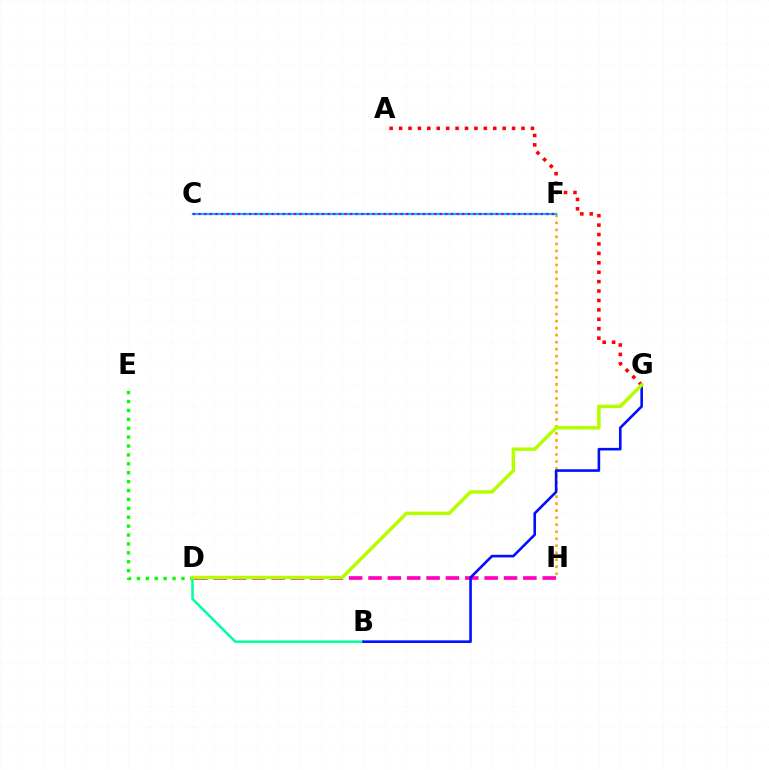{('D', 'E'): [{'color': '#08ff00', 'line_style': 'dotted', 'thickness': 2.42}], ('B', 'D'): [{'color': '#00ff9d', 'line_style': 'solid', 'thickness': 1.79}], ('D', 'H'): [{'color': '#ff00bd', 'line_style': 'dashed', 'thickness': 2.63}], ('F', 'H'): [{'color': '#ffa500', 'line_style': 'dotted', 'thickness': 1.91}], ('C', 'F'): [{'color': '#00b5ff', 'line_style': 'solid', 'thickness': 1.63}, {'color': '#9b00ff', 'line_style': 'dotted', 'thickness': 1.52}], ('B', 'G'): [{'color': '#0010ff', 'line_style': 'solid', 'thickness': 1.88}], ('A', 'G'): [{'color': '#ff0000', 'line_style': 'dotted', 'thickness': 2.56}], ('D', 'G'): [{'color': '#b3ff00', 'line_style': 'solid', 'thickness': 2.52}]}